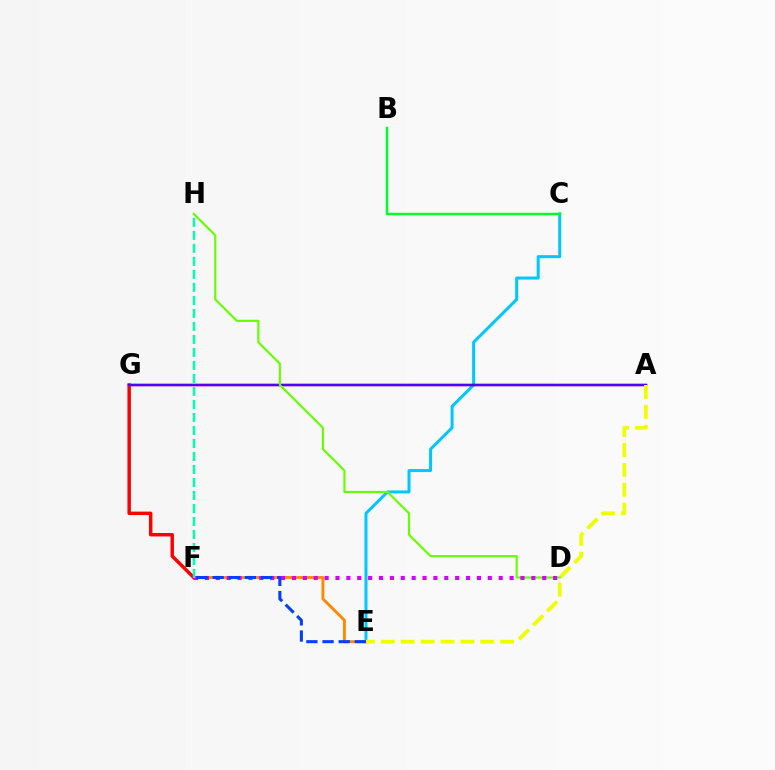{('E', 'F'): [{'color': '#ff8800', 'line_style': 'solid', 'thickness': 2.05}, {'color': '#003fff', 'line_style': 'dashed', 'thickness': 2.19}], ('F', 'G'): [{'color': '#ff0000', 'line_style': 'solid', 'thickness': 2.48}], ('C', 'E'): [{'color': '#00c7ff', 'line_style': 'solid', 'thickness': 2.16}], ('A', 'G'): [{'color': '#ff00a0', 'line_style': 'solid', 'thickness': 1.66}, {'color': '#4f00ff', 'line_style': 'solid', 'thickness': 1.78}], ('A', 'E'): [{'color': '#eeff00', 'line_style': 'dashed', 'thickness': 2.7}], ('D', 'H'): [{'color': '#66ff00', 'line_style': 'solid', 'thickness': 1.55}], ('D', 'F'): [{'color': '#d600ff', 'line_style': 'dotted', 'thickness': 2.96}], ('F', 'H'): [{'color': '#00ffaf', 'line_style': 'dashed', 'thickness': 1.77}], ('B', 'C'): [{'color': '#00ff27', 'line_style': 'solid', 'thickness': 1.77}]}